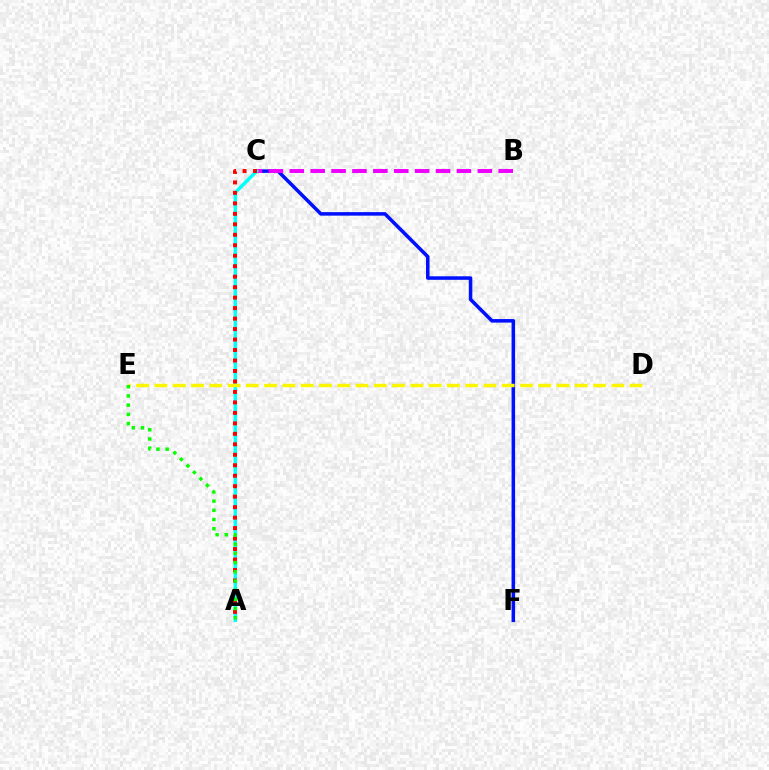{('C', 'F'): [{'color': '#0010ff', 'line_style': 'solid', 'thickness': 2.55}], ('B', 'C'): [{'color': '#ee00ff', 'line_style': 'dashed', 'thickness': 2.84}], ('A', 'C'): [{'color': '#00fff6', 'line_style': 'solid', 'thickness': 2.49}, {'color': '#ff0000', 'line_style': 'dotted', 'thickness': 2.85}], ('D', 'E'): [{'color': '#fcf500', 'line_style': 'dashed', 'thickness': 2.48}], ('A', 'E'): [{'color': '#08ff00', 'line_style': 'dotted', 'thickness': 2.5}]}